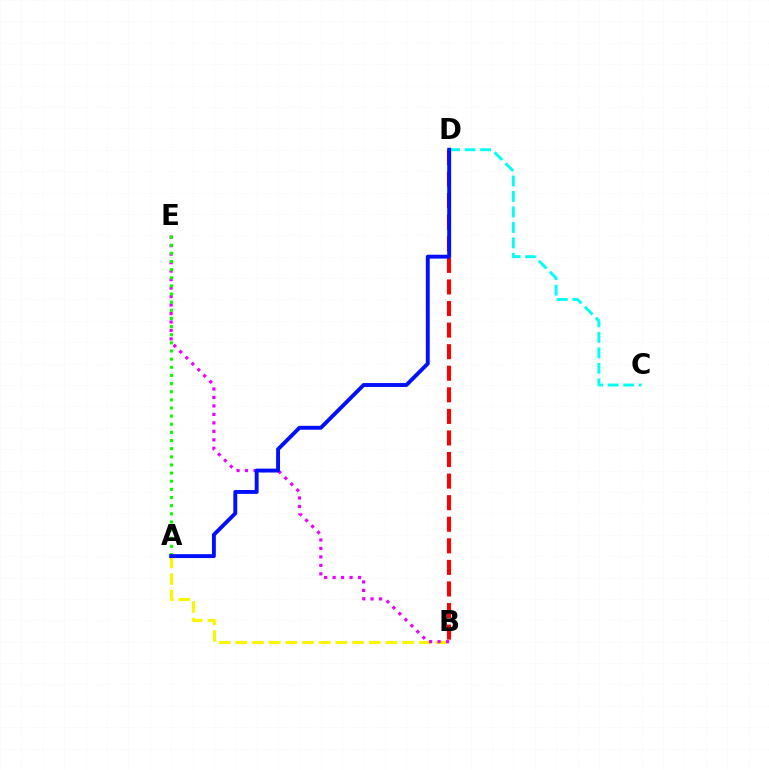{('A', 'B'): [{'color': '#fcf500', 'line_style': 'dashed', 'thickness': 2.26}], ('B', 'D'): [{'color': '#ff0000', 'line_style': 'dashed', 'thickness': 2.93}], ('C', 'D'): [{'color': '#00fff6', 'line_style': 'dashed', 'thickness': 2.1}], ('B', 'E'): [{'color': '#ee00ff', 'line_style': 'dotted', 'thickness': 2.3}], ('A', 'E'): [{'color': '#08ff00', 'line_style': 'dotted', 'thickness': 2.21}], ('A', 'D'): [{'color': '#0010ff', 'line_style': 'solid', 'thickness': 2.8}]}